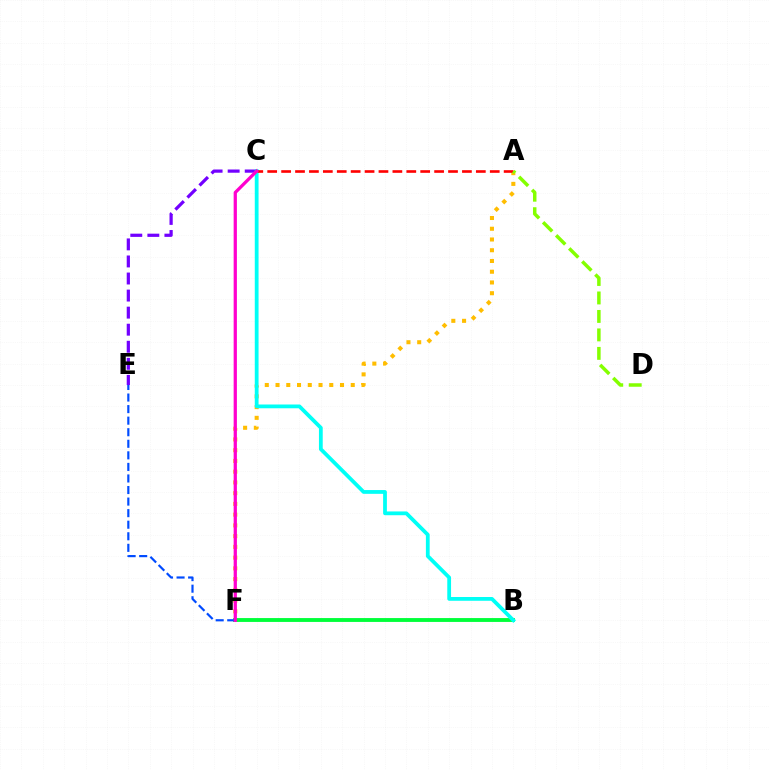{('A', 'F'): [{'color': '#ffbd00', 'line_style': 'dotted', 'thickness': 2.92}], ('B', 'F'): [{'color': '#00ff39', 'line_style': 'solid', 'thickness': 2.78}], ('C', 'E'): [{'color': '#7200ff', 'line_style': 'dashed', 'thickness': 2.32}], ('B', 'C'): [{'color': '#00fff6', 'line_style': 'solid', 'thickness': 2.72}], ('A', 'C'): [{'color': '#ff0000', 'line_style': 'dashed', 'thickness': 1.89}], ('E', 'F'): [{'color': '#004bff', 'line_style': 'dashed', 'thickness': 1.57}], ('C', 'F'): [{'color': '#ff00cf', 'line_style': 'solid', 'thickness': 2.34}], ('A', 'D'): [{'color': '#84ff00', 'line_style': 'dashed', 'thickness': 2.51}]}